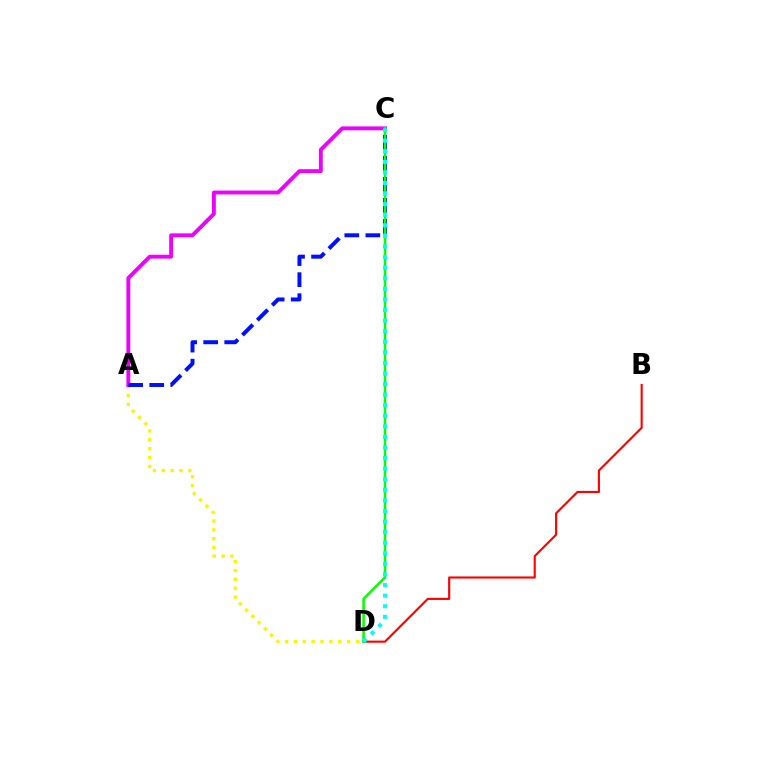{('A', 'D'): [{'color': '#fcf500', 'line_style': 'dotted', 'thickness': 2.41}], ('A', 'C'): [{'color': '#ee00ff', 'line_style': 'solid', 'thickness': 2.78}, {'color': '#0010ff', 'line_style': 'dashed', 'thickness': 2.86}], ('B', 'D'): [{'color': '#ff0000', 'line_style': 'solid', 'thickness': 1.53}], ('C', 'D'): [{'color': '#08ff00', 'line_style': 'solid', 'thickness': 1.85}, {'color': '#00fff6', 'line_style': 'dotted', 'thickness': 2.87}]}